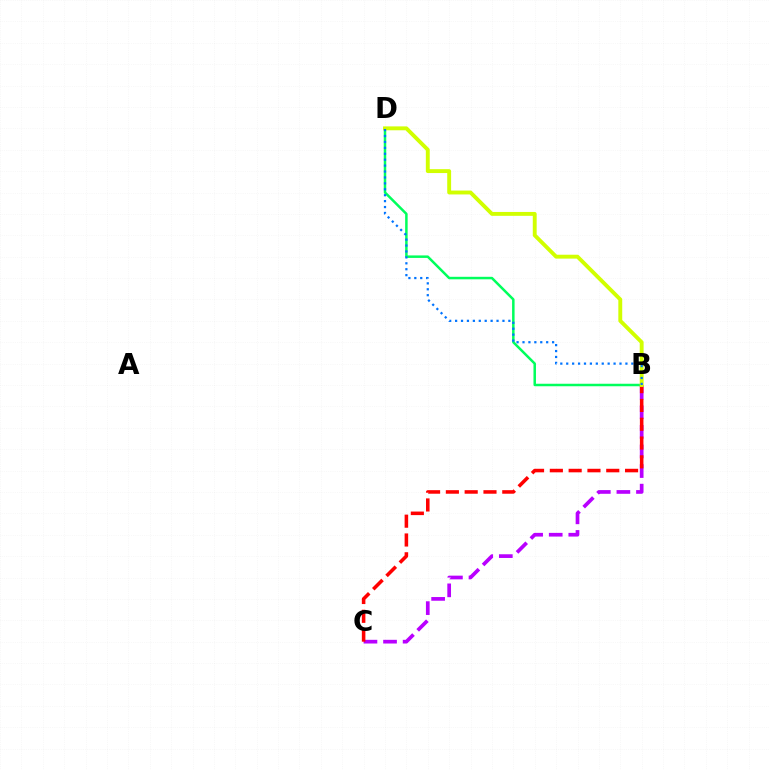{('B', 'D'): [{'color': '#00ff5c', 'line_style': 'solid', 'thickness': 1.8}, {'color': '#d1ff00', 'line_style': 'solid', 'thickness': 2.8}, {'color': '#0074ff', 'line_style': 'dotted', 'thickness': 1.61}], ('B', 'C'): [{'color': '#b900ff', 'line_style': 'dashed', 'thickness': 2.66}, {'color': '#ff0000', 'line_style': 'dashed', 'thickness': 2.55}]}